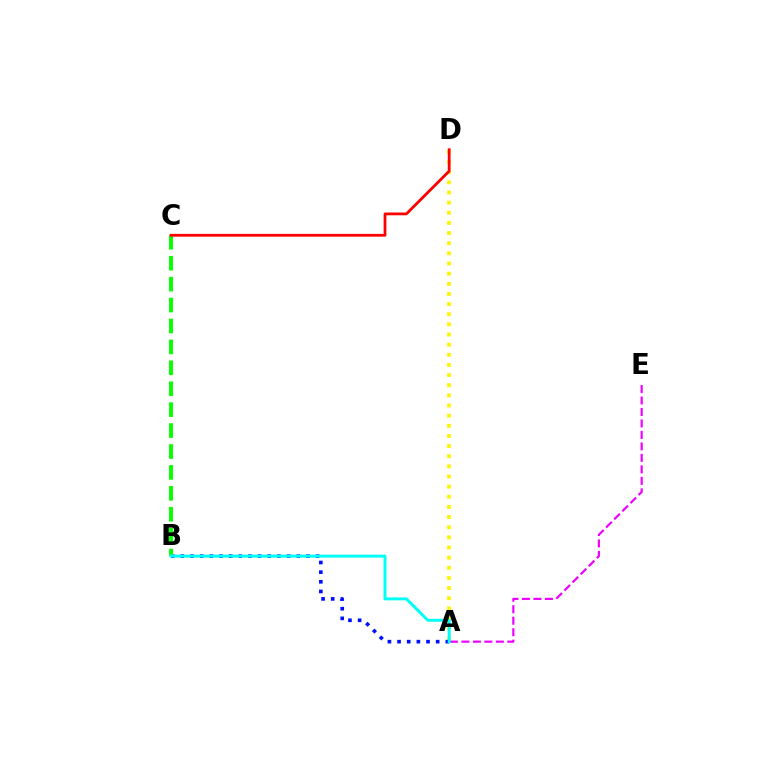{('A', 'D'): [{'color': '#fcf500', 'line_style': 'dotted', 'thickness': 2.76}], ('A', 'B'): [{'color': '#0010ff', 'line_style': 'dotted', 'thickness': 2.62}, {'color': '#00fff6', 'line_style': 'solid', 'thickness': 2.12}], ('A', 'E'): [{'color': '#ee00ff', 'line_style': 'dashed', 'thickness': 1.56}], ('B', 'C'): [{'color': '#08ff00', 'line_style': 'dashed', 'thickness': 2.84}], ('C', 'D'): [{'color': '#ff0000', 'line_style': 'solid', 'thickness': 2.0}]}